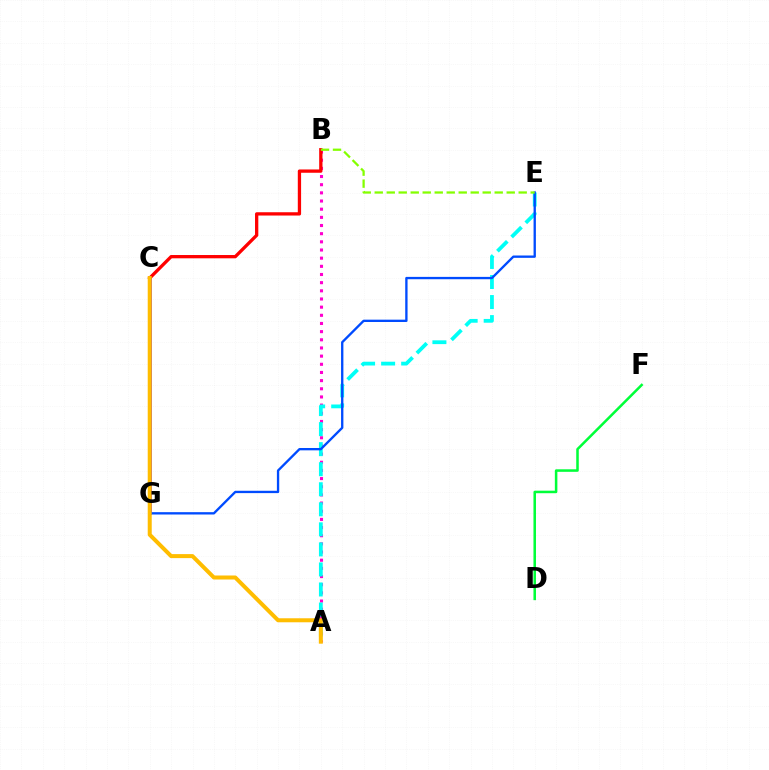{('A', 'B'): [{'color': '#ff00cf', 'line_style': 'dotted', 'thickness': 2.22}], ('C', 'G'): [{'color': '#7200ff', 'line_style': 'solid', 'thickness': 2.71}], ('D', 'F'): [{'color': '#00ff39', 'line_style': 'solid', 'thickness': 1.82}], ('A', 'E'): [{'color': '#00fff6', 'line_style': 'dashed', 'thickness': 2.72}], ('E', 'G'): [{'color': '#004bff', 'line_style': 'solid', 'thickness': 1.68}], ('B', 'C'): [{'color': '#ff0000', 'line_style': 'solid', 'thickness': 2.37}], ('B', 'E'): [{'color': '#84ff00', 'line_style': 'dashed', 'thickness': 1.63}], ('A', 'C'): [{'color': '#ffbd00', 'line_style': 'solid', 'thickness': 2.89}]}